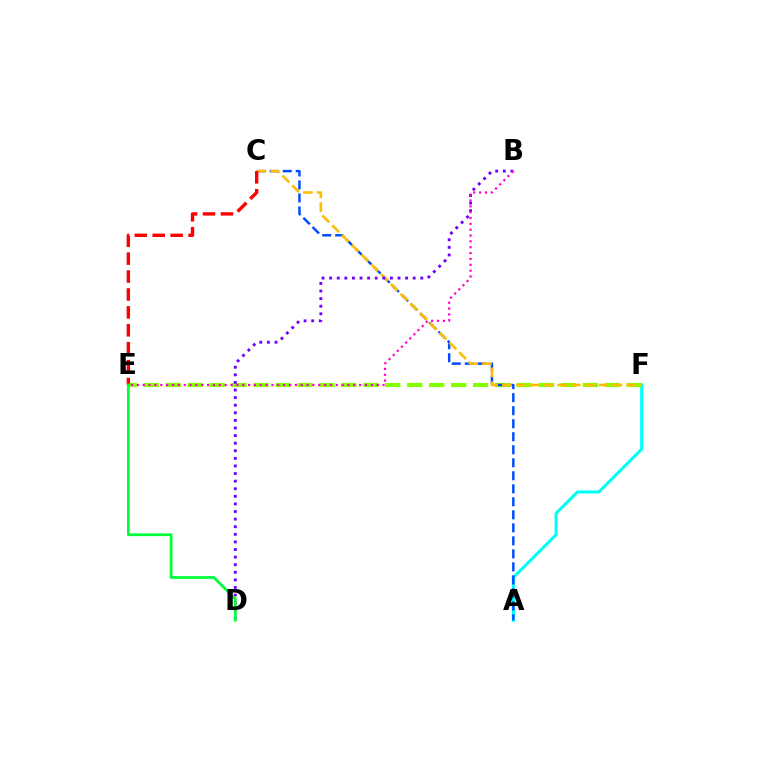{('A', 'F'): [{'color': '#00fff6', 'line_style': 'solid', 'thickness': 2.19}], ('E', 'F'): [{'color': '#84ff00', 'line_style': 'dashed', 'thickness': 2.98}], ('A', 'C'): [{'color': '#004bff', 'line_style': 'dashed', 'thickness': 1.77}], ('C', 'F'): [{'color': '#ffbd00', 'line_style': 'dashed', 'thickness': 1.88}], ('B', 'D'): [{'color': '#7200ff', 'line_style': 'dotted', 'thickness': 2.06}], ('C', 'E'): [{'color': '#ff0000', 'line_style': 'dashed', 'thickness': 2.43}], ('B', 'E'): [{'color': '#ff00cf', 'line_style': 'dotted', 'thickness': 1.59}], ('D', 'E'): [{'color': '#00ff39', 'line_style': 'solid', 'thickness': 1.98}]}